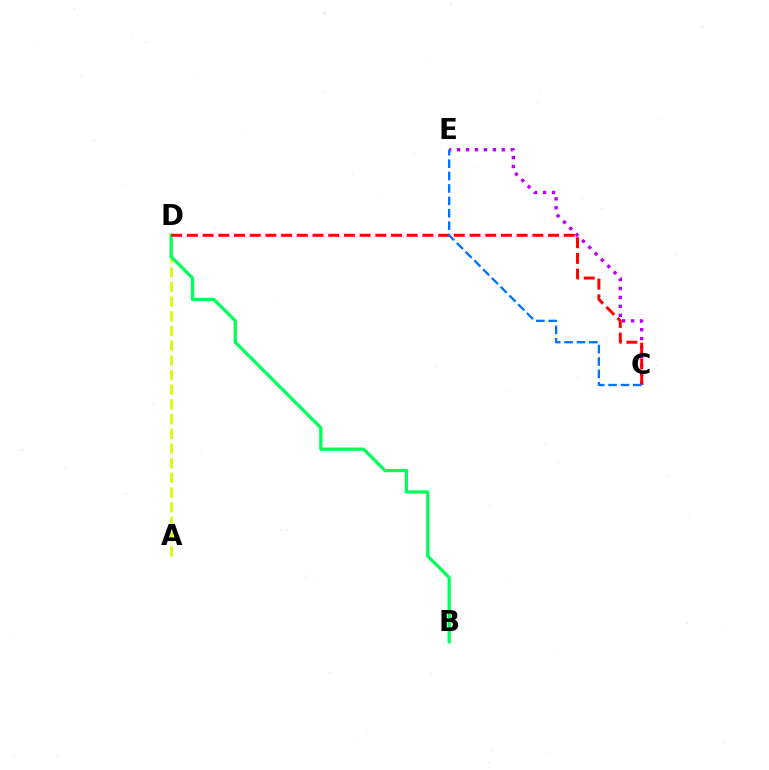{('C', 'E'): [{'color': '#b900ff', 'line_style': 'dotted', 'thickness': 2.43}, {'color': '#0074ff', 'line_style': 'dashed', 'thickness': 1.68}], ('A', 'D'): [{'color': '#d1ff00', 'line_style': 'dashed', 'thickness': 2.0}], ('B', 'D'): [{'color': '#00ff5c', 'line_style': 'solid', 'thickness': 2.35}], ('C', 'D'): [{'color': '#ff0000', 'line_style': 'dashed', 'thickness': 2.13}]}